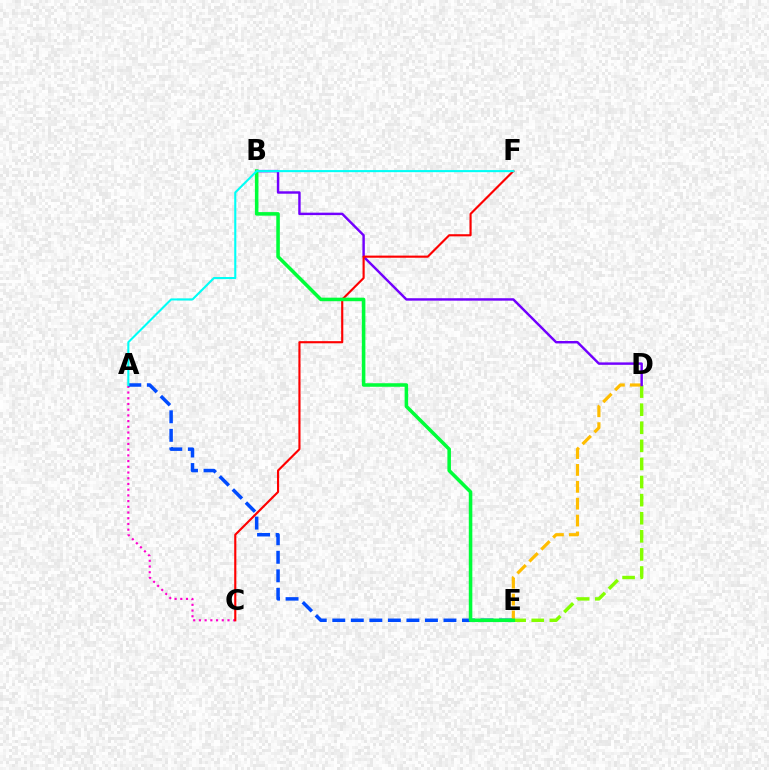{('A', 'C'): [{'color': '#ff00cf', 'line_style': 'dotted', 'thickness': 1.55}], ('D', 'E'): [{'color': '#84ff00', 'line_style': 'dashed', 'thickness': 2.46}, {'color': '#ffbd00', 'line_style': 'dashed', 'thickness': 2.29}], ('B', 'D'): [{'color': '#7200ff', 'line_style': 'solid', 'thickness': 1.75}], ('C', 'F'): [{'color': '#ff0000', 'line_style': 'solid', 'thickness': 1.54}], ('A', 'E'): [{'color': '#004bff', 'line_style': 'dashed', 'thickness': 2.52}], ('B', 'E'): [{'color': '#00ff39', 'line_style': 'solid', 'thickness': 2.55}], ('A', 'F'): [{'color': '#00fff6', 'line_style': 'solid', 'thickness': 1.51}]}